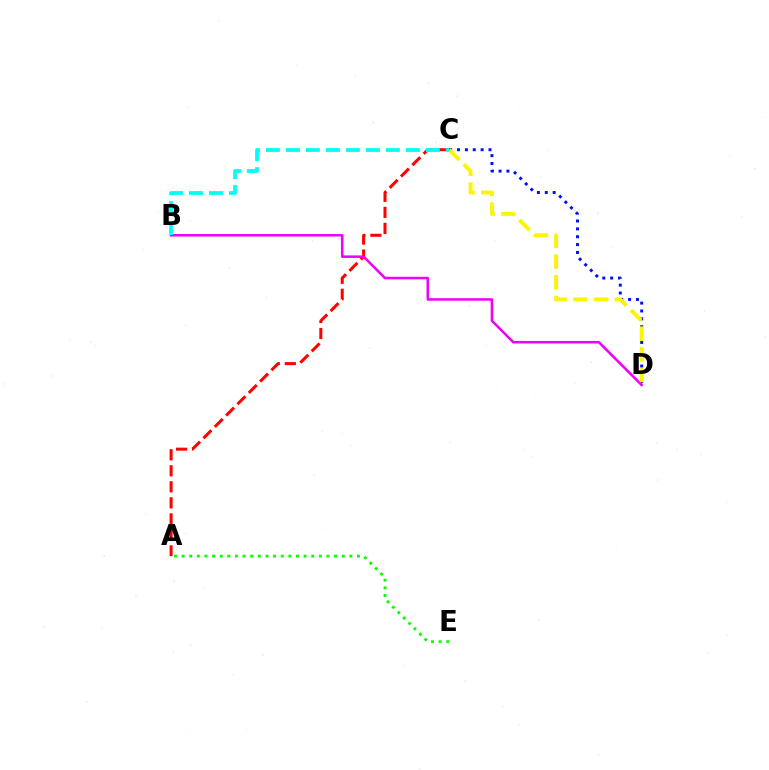{('C', 'D'): [{'color': '#0010ff', 'line_style': 'dotted', 'thickness': 2.14}, {'color': '#fcf500', 'line_style': 'dashed', 'thickness': 2.82}], ('A', 'C'): [{'color': '#ff0000', 'line_style': 'dashed', 'thickness': 2.18}], ('B', 'D'): [{'color': '#ee00ff', 'line_style': 'solid', 'thickness': 1.82}], ('A', 'E'): [{'color': '#08ff00', 'line_style': 'dotted', 'thickness': 2.07}], ('B', 'C'): [{'color': '#00fff6', 'line_style': 'dashed', 'thickness': 2.72}]}